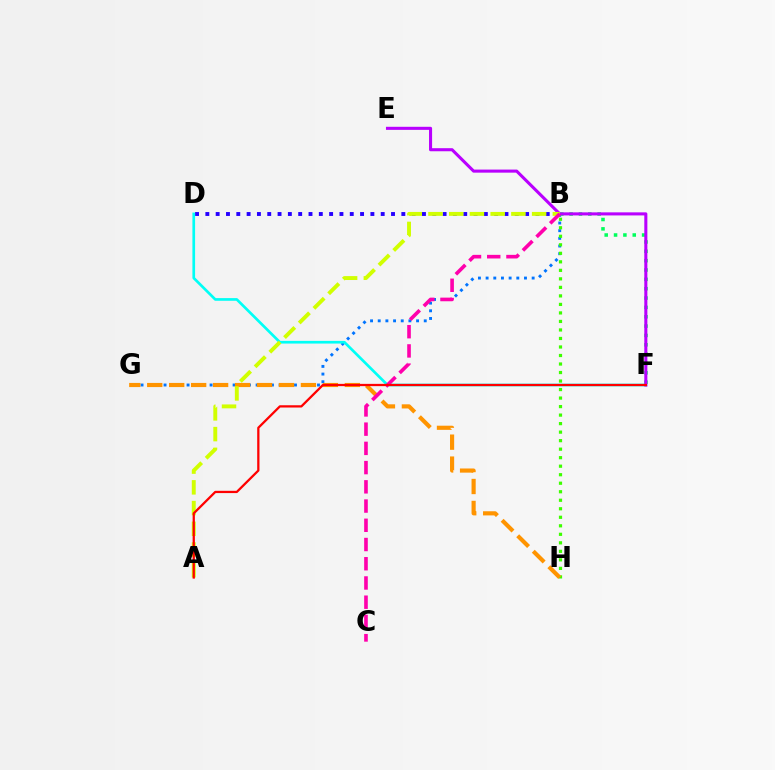{('B', 'G'): [{'color': '#0074ff', 'line_style': 'dotted', 'thickness': 2.08}], ('B', 'F'): [{'color': '#00ff5c', 'line_style': 'dotted', 'thickness': 2.54}], ('B', 'D'): [{'color': '#2500ff', 'line_style': 'dotted', 'thickness': 2.8}], ('B', 'H'): [{'color': '#3dff00', 'line_style': 'dotted', 'thickness': 2.31}], ('D', 'F'): [{'color': '#00fff6', 'line_style': 'solid', 'thickness': 1.93}], ('G', 'H'): [{'color': '#ff9400', 'line_style': 'dashed', 'thickness': 2.98}], ('E', 'F'): [{'color': '#b900ff', 'line_style': 'solid', 'thickness': 2.21}], ('A', 'B'): [{'color': '#d1ff00', 'line_style': 'dashed', 'thickness': 2.82}], ('B', 'C'): [{'color': '#ff00ac', 'line_style': 'dashed', 'thickness': 2.61}], ('A', 'F'): [{'color': '#ff0000', 'line_style': 'solid', 'thickness': 1.63}]}